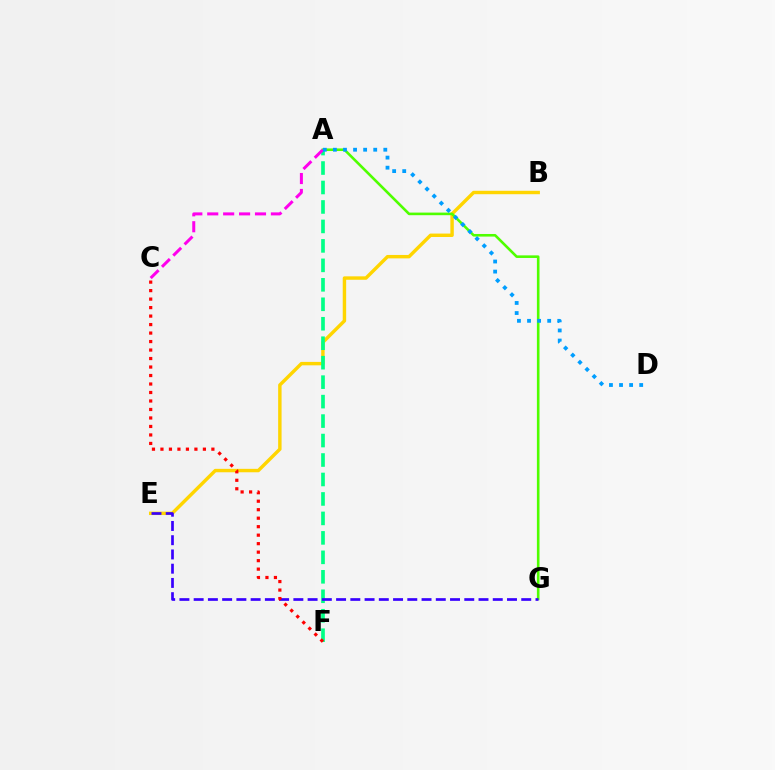{('B', 'E'): [{'color': '#ffd500', 'line_style': 'solid', 'thickness': 2.47}], ('A', 'G'): [{'color': '#4fff00', 'line_style': 'solid', 'thickness': 1.87}], ('A', 'F'): [{'color': '#00ff86', 'line_style': 'dashed', 'thickness': 2.64}], ('A', 'C'): [{'color': '#ff00ed', 'line_style': 'dashed', 'thickness': 2.16}], ('E', 'G'): [{'color': '#3700ff', 'line_style': 'dashed', 'thickness': 1.93}], ('C', 'F'): [{'color': '#ff0000', 'line_style': 'dotted', 'thickness': 2.31}], ('A', 'D'): [{'color': '#009eff', 'line_style': 'dotted', 'thickness': 2.74}]}